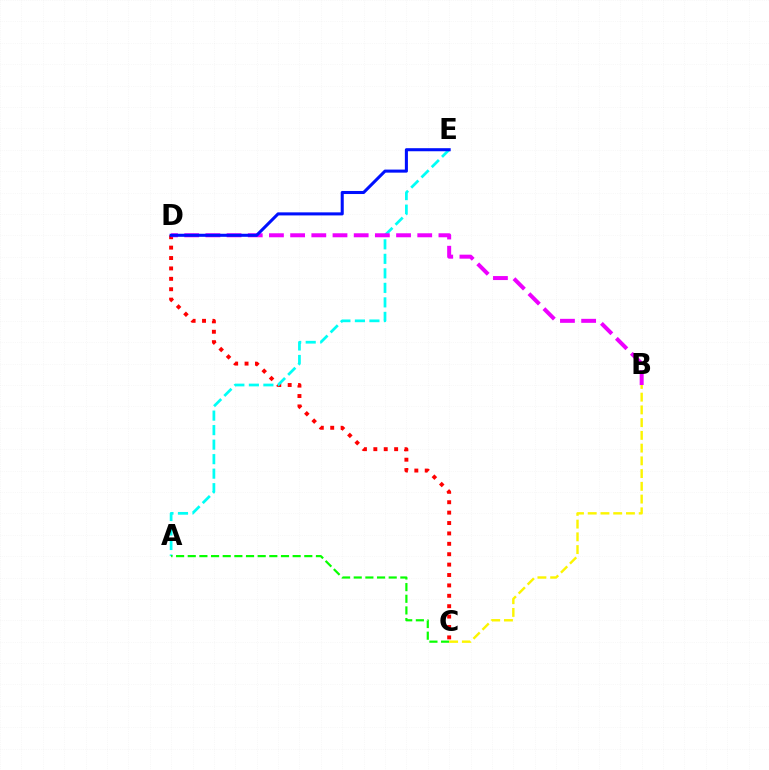{('C', 'D'): [{'color': '#ff0000', 'line_style': 'dotted', 'thickness': 2.82}], ('A', 'E'): [{'color': '#00fff6', 'line_style': 'dashed', 'thickness': 1.97}], ('A', 'C'): [{'color': '#08ff00', 'line_style': 'dashed', 'thickness': 1.58}], ('B', 'C'): [{'color': '#fcf500', 'line_style': 'dashed', 'thickness': 1.73}], ('B', 'D'): [{'color': '#ee00ff', 'line_style': 'dashed', 'thickness': 2.88}], ('D', 'E'): [{'color': '#0010ff', 'line_style': 'solid', 'thickness': 2.2}]}